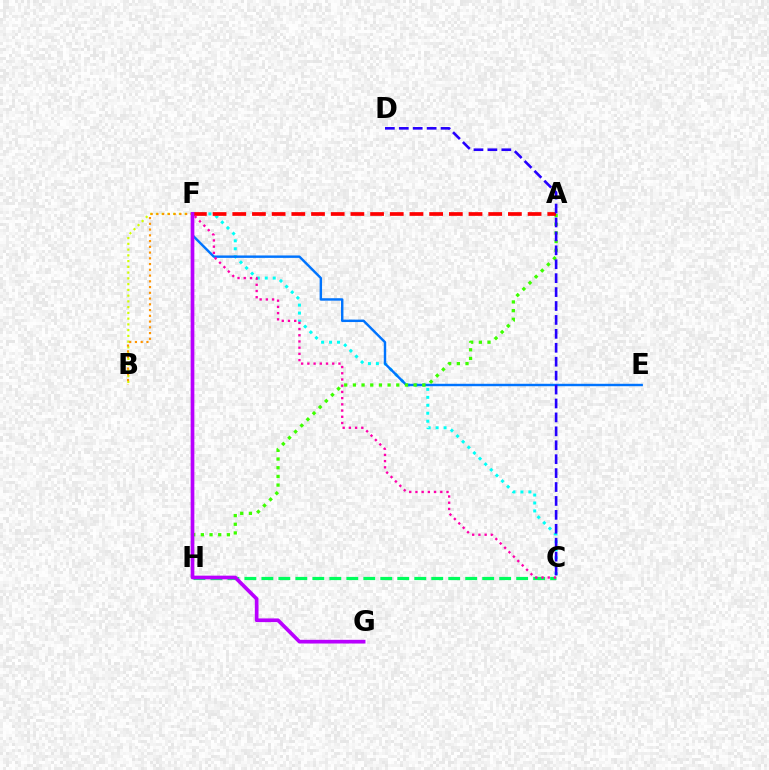{('C', 'F'): [{'color': '#00fff6', 'line_style': 'dotted', 'thickness': 2.16}, {'color': '#ff00ac', 'line_style': 'dotted', 'thickness': 1.69}], ('B', 'F'): [{'color': '#d1ff00', 'line_style': 'dotted', 'thickness': 1.56}, {'color': '#ff9400', 'line_style': 'dotted', 'thickness': 1.56}], ('E', 'F'): [{'color': '#0074ff', 'line_style': 'solid', 'thickness': 1.75}], ('A', 'H'): [{'color': '#3dff00', 'line_style': 'dotted', 'thickness': 2.36}], ('A', 'F'): [{'color': '#ff0000', 'line_style': 'dashed', 'thickness': 2.67}], ('C', 'H'): [{'color': '#00ff5c', 'line_style': 'dashed', 'thickness': 2.31}], ('C', 'D'): [{'color': '#2500ff', 'line_style': 'dashed', 'thickness': 1.89}], ('F', 'G'): [{'color': '#b900ff', 'line_style': 'solid', 'thickness': 2.66}]}